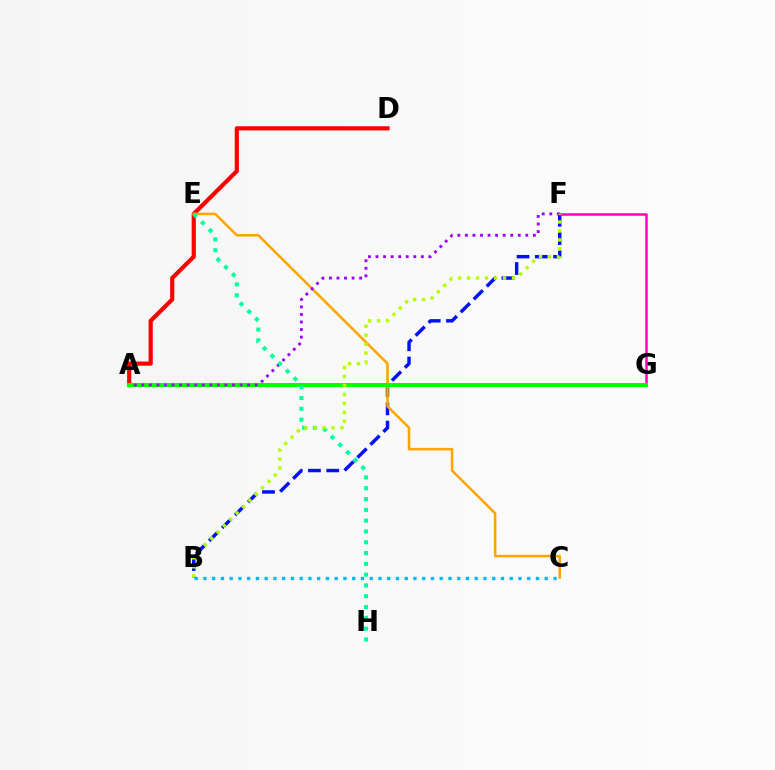{('B', 'F'): [{'color': '#0010ff', 'line_style': 'dashed', 'thickness': 2.48}, {'color': '#b3ff00', 'line_style': 'dotted', 'thickness': 2.44}], ('A', 'D'): [{'color': '#ff0000', 'line_style': 'solid', 'thickness': 3.0}], ('C', 'E'): [{'color': '#ffa500', 'line_style': 'solid', 'thickness': 1.83}], ('F', 'G'): [{'color': '#ff00bd', 'line_style': 'solid', 'thickness': 1.8}], ('A', 'G'): [{'color': '#08ff00', 'line_style': 'solid', 'thickness': 2.86}], ('A', 'F'): [{'color': '#9b00ff', 'line_style': 'dotted', 'thickness': 2.05}], ('E', 'H'): [{'color': '#00ff9d', 'line_style': 'dotted', 'thickness': 2.94}], ('B', 'C'): [{'color': '#00b5ff', 'line_style': 'dotted', 'thickness': 2.38}]}